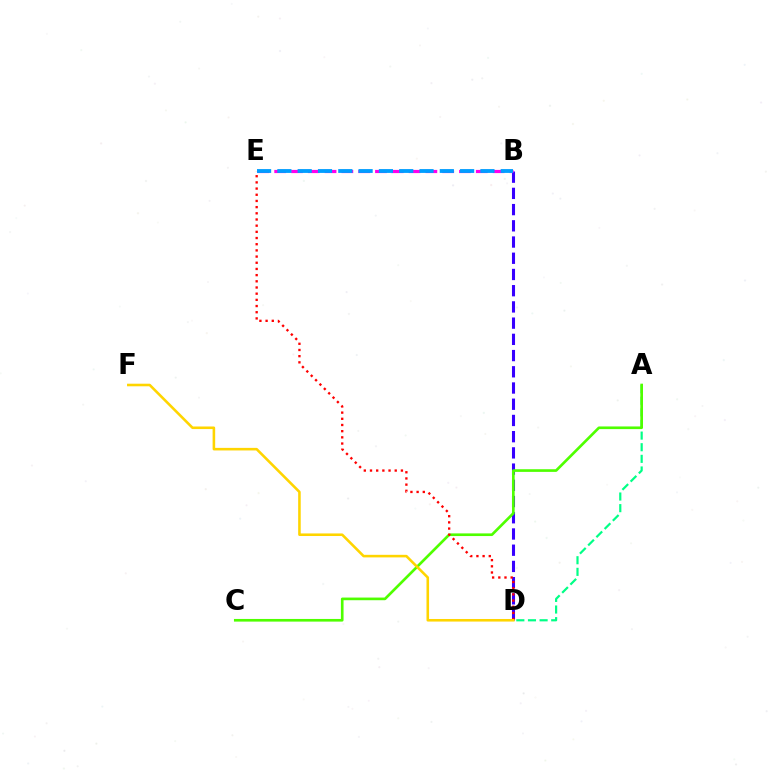{('B', 'D'): [{'color': '#3700ff', 'line_style': 'dashed', 'thickness': 2.2}], ('A', 'D'): [{'color': '#00ff86', 'line_style': 'dashed', 'thickness': 1.58}], ('B', 'E'): [{'color': '#ff00ed', 'line_style': 'dashed', 'thickness': 2.28}, {'color': '#009eff', 'line_style': 'dashed', 'thickness': 2.76}], ('A', 'C'): [{'color': '#4fff00', 'line_style': 'solid', 'thickness': 1.91}], ('D', 'E'): [{'color': '#ff0000', 'line_style': 'dotted', 'thickness': 1.68}], ('D', 'F'): [{'color': '#ffd500', 'line_style': 'solid', 'thickness': 1.85}]}